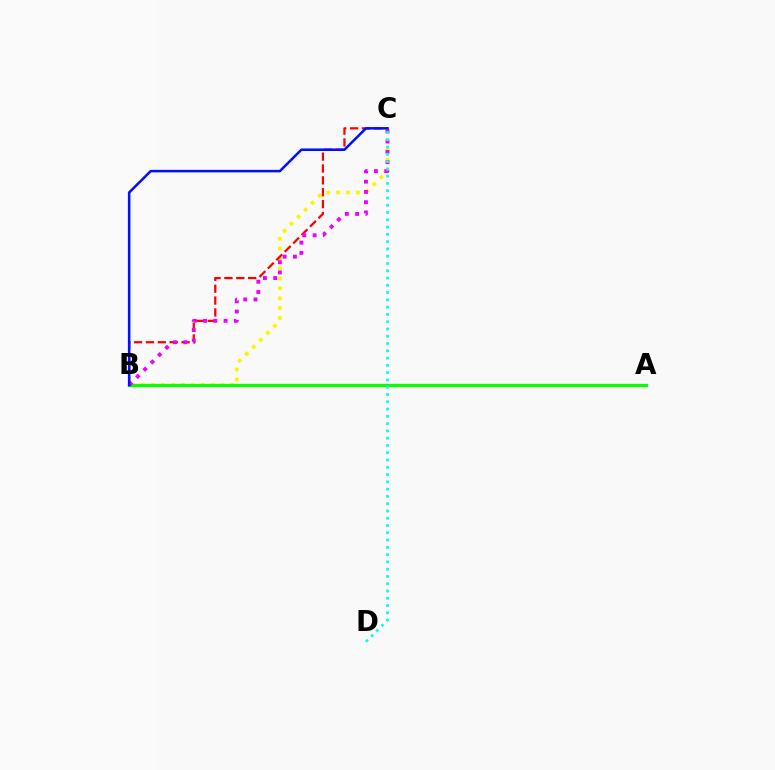{('B', 'C'): [{'color': '#fcf500', 'line_style': 'dotted', 'thickness': 2.69}, {'color': '#ff0000', 'line_style': 'dashed', 'thickness': 1.61}, {'color': '#ee00ff', 'line_style': 'dotted', 'thickness': 2.79}, {'color': '#0010ff', 'line_style': 'solid', 'thickness': 1.82}], ('A', 'B'): [{'color': '#08ff00', 'line_style': 'solid', 'thickness': 2.34}], ('C', 'D'): [{'color': '#00fff6', 'line_style': 'dotted', 'thickness': 1.98}]}